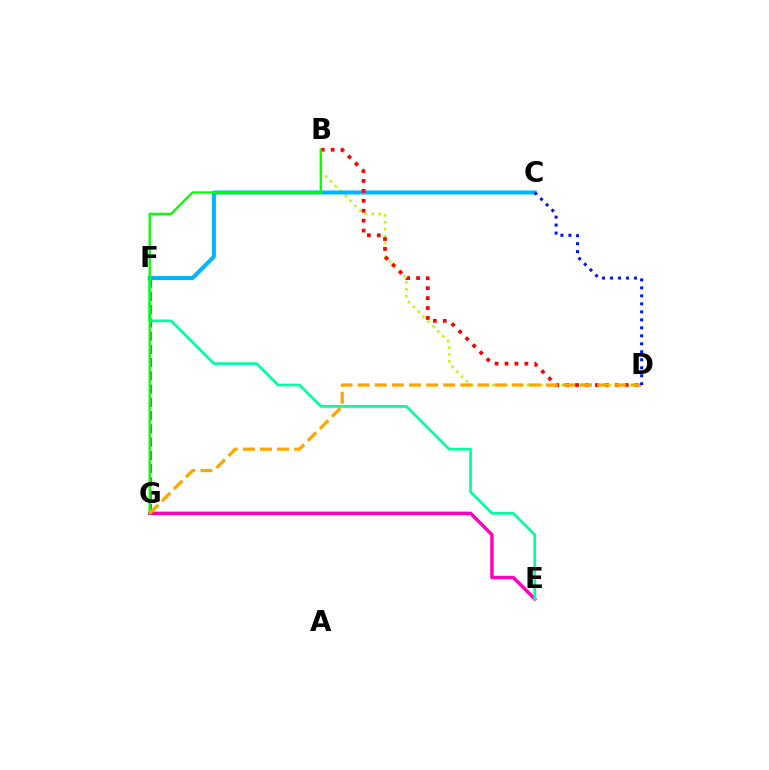{('E', 'G'): [{'color': '#ff00bd', 'line_style': 'solid', 'thickness': 2.47}], ('F', 'G'): [{'color': '#9b00ff', 'line_style': 'dashed', 'thickness': 1.8}], ('B', 'D'): [{'color': '#b3ff00', 'line_style': 'dotted', 'thickness': 1.87}, {'color': '#ff0000', 'line_style': 'dotted', 'thickness': 2.7}], ('E', 'F'): [{'color': '#00ff9d', 'line_style': 'solid', 'thickness': 1.96}], ('C', 'F'): [{'color': '#00b5ff', 'line_style': 'solid', 'thickness': 2.89}], ('B', 'G'): [{'color': '#08ff00', 'line_style': 'solid', 'thickness': 1.69}], ('D', 'G'): [{'color': '#ffa500', 'line_style': 'dashed', 'thickness': 2.32}], ('C', 'D'): [{'color': '#0010ff', 'line_style': 'dotted', 'thickness': 2.17}]}